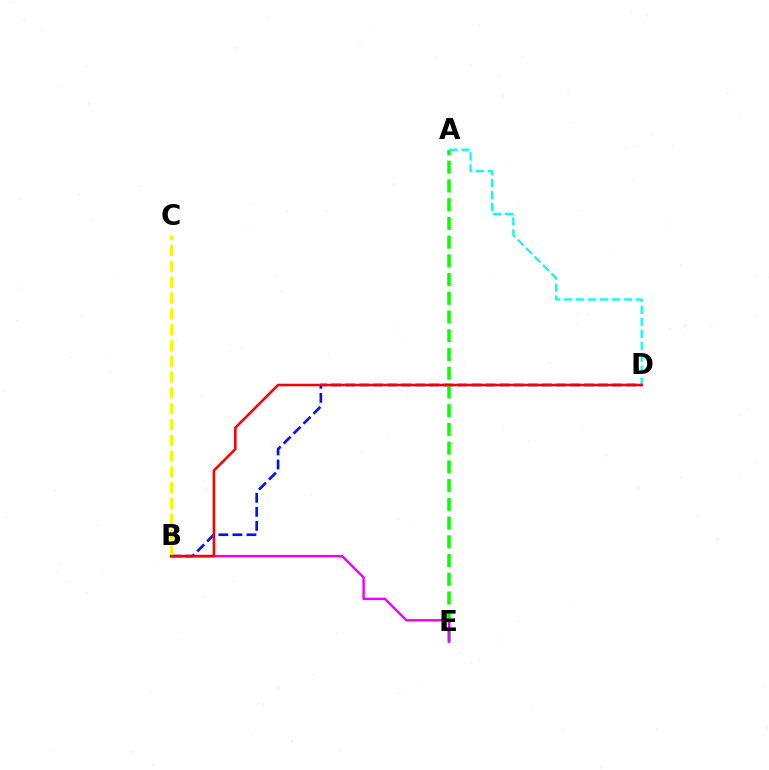{('B', 'D'): [{'color': '#0010ff', 'line_style': 'dashed', 'thickness': 1.91}, {'color': '#ff0000', 'line_style': 'solid', 'thickness': 1.85}], ('A', 'E'): [{'color': '#08ff00', 'line_style': 'dashed', 'thickness': 2.54}], ('B', 'E'): [{'color': '#ee00ff', 'line_style': 'solid', 'thickness': 1.74}], ('A', 'D'): [{'color': '#00fff6', 'line_style': 'dashed', 'thickness': 1.63}], ('B', 'C'): [{'color': '#fcf500', 'line_style': 'dashed', 'thickness': 2.15}]}